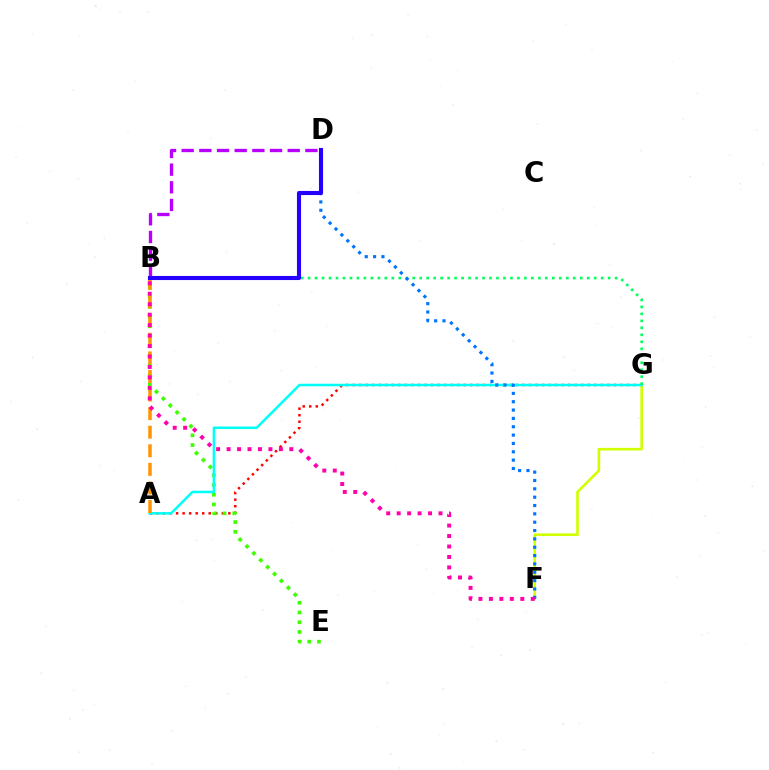{('A', 'G'): [{'color': '#ff0000', 'line_style': 'dotted', 'thickness': 1.77}, {'color': '#00fff6', 'line_style': 'solid', 'thickness': 1.82}], ('B', 'D'): [{'color': '#b900ff', 'line_style': 'dashed', 'thickness': 2.4}, {'color': '#2500ff', 'line_style': 'solid', 'thickness': 2.95}], ('F', 'G'): [{'color': '#d1ff00', 'line_style': 'solid', 'thickness': 1.89}], ('B', 'E'): [{'color': '#3dff00', 'line_style': 'dotted', 'thickness': 2.65}], ('B', 'G'): [{'color': '#00ff5c', 'line_style': 'dotted', 'thickness': 1.9}], ('D', 'F'): [{'color': '#0074ff', 'line_style': 'dotted', 'thickness': 2.27}], ('A', 'B'): [{'color': '#ff9400', 'line_style': 'dashed', 'thickness': 2.52}], ('B', 'F'): [{'color': '#ff00ac', 'line_style': 'dotted', 'thickness': 2.84}]}